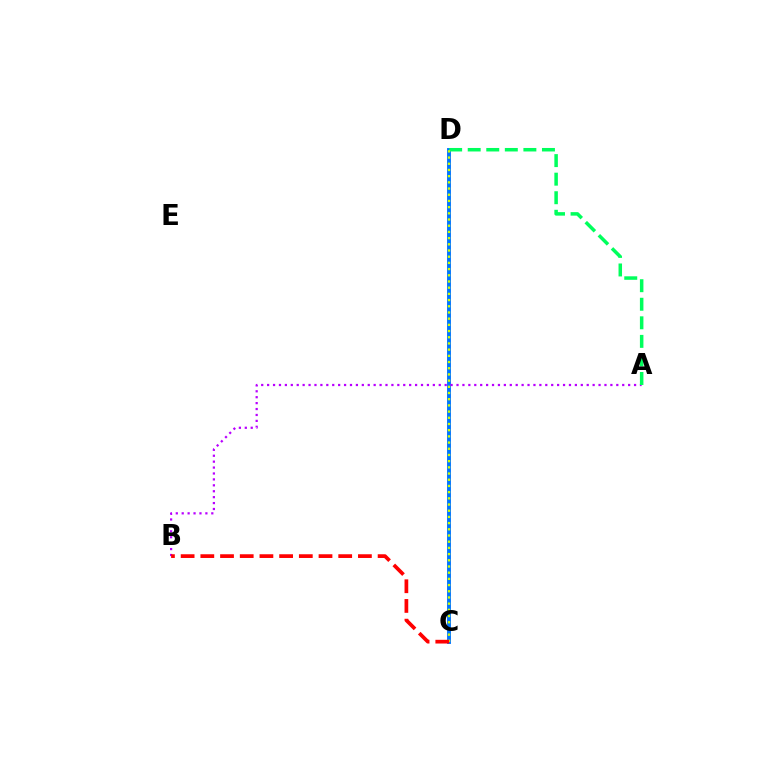{('C', 'D'): [{'color': '#0074ff', 'line_style': 'solid', 'thickness': 2.8}, {'color': '#d1ff00', 'line_style': 'dotted', 'thickness': 1.68}], ('A', 'B'): [{'color': '#b900ff', 'line_style': 'dotted', 'thickness': 1.61}], ('A', 'D'): [{'color': '#00ff5c', 'line_style': 'dashed', 'thickness': 2.52}], ('B', 'C'): [{'color': '#ff0000', 'line_style': 'dashed', 'thickness': 2.68}]}